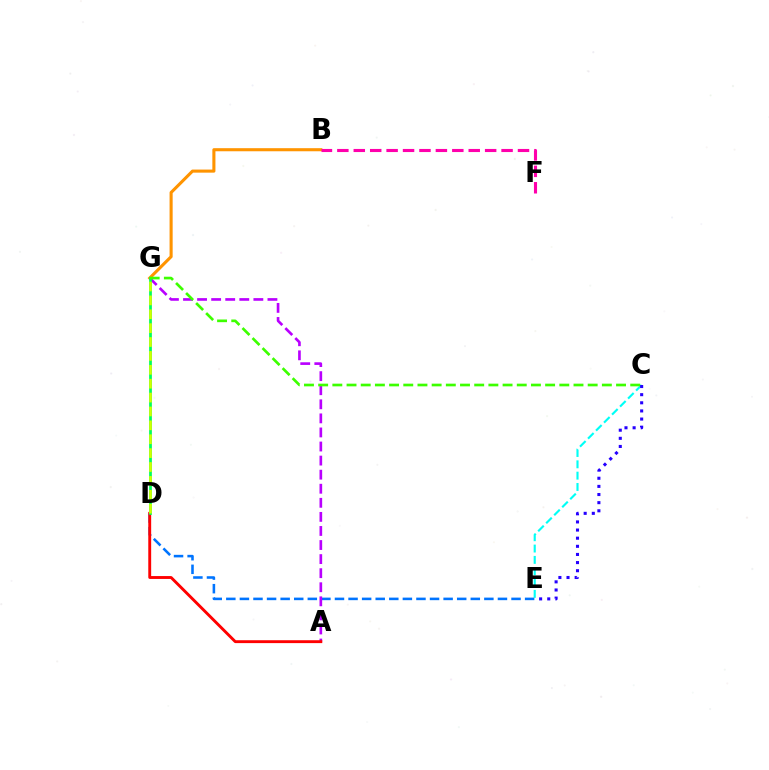{('C', 'E'): [{'color': '#00fff6', 'line_style': 'dashed', 'thickness': 1.54}, {'color': '#2500ff', 'line_style': 'dotted', 'thickness': 2.21}], ('D', 'E'): [{'color': '#0074ff', 'line_style': 'dashed', 'thickness': 1.84}], ('A', 'G'): [{'color': '#b900ff', 'line_style': 'dashed', 'thickness': 1.91}], ('A', 'D'): [{'color': '#ff0000', 'line_style': 'solid', 'thickness': 2.08}], ('B', 'G'): [{'color': '#ff9400', 'line_style': 'solid', 'thickness': 2.22}], ('D', 'G'): [{'color': '#00ff5c', 'line_style': 'solid', 'thickness': 1.97}, {'color': '#d1ff00', 'line_style': 'dashed', 'thickness': 1.89}], ('C', 'G'): [{'color': '#3dff00', 'line_style': 'dashed', 'thickness': 1.93}], ('B', 'F'): [{'color': '#ff00ac', 'line_style': 'dashed', 'thickness': 2.23}]}